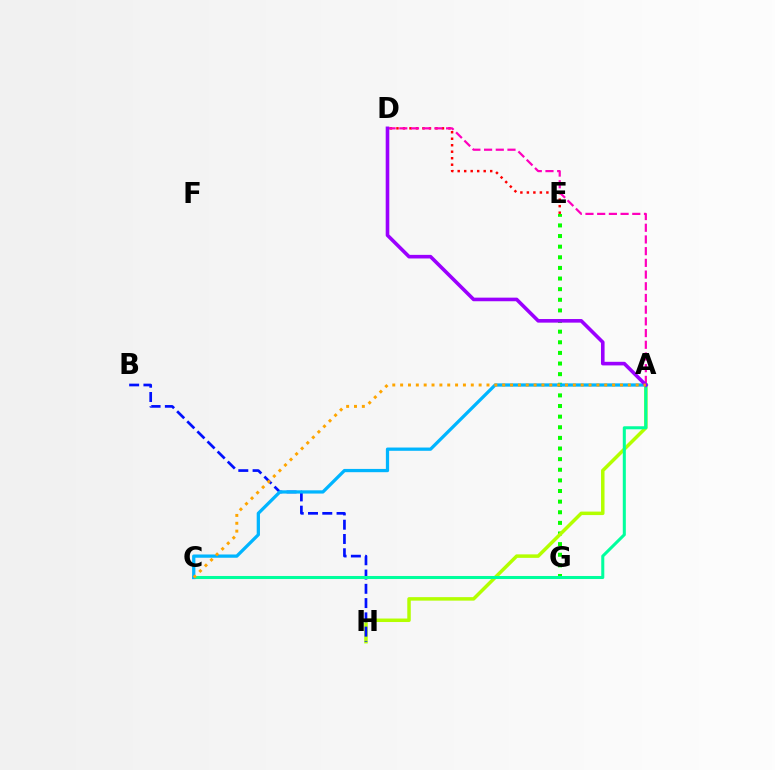{('E', 'G'): [{'color': '#08ff00', 'line_style': 'dotted', 'thickness': 2.89}], ('A', 'H'): [{'color': '#b3ff00', 'line_style': 'solid', 'thickness': 2.51}], ('B', 'H'): [{'color': '#0010ff', 'line_style': 'dashed', 'thickness': 1.94}], ('D', 'E'): [{'color': '#ff0000', 'line_style': 'dotted', 'thickness': 1.77}], ('A', 'D'): [{'color': '#ff00bd', 'line_style': 'dashed', 'thickness': 1.59}, {'color': '#9b00ff', 'line_style': 'solid', 'thickness': 2.59}], ('A', 'C'): [{'color': '#00ff9d', 'line_style': 'solid', 'thickness': 2.19}, {'color': '#00b5ff', 'line_style': 'solid', 'thickness': 2.35}, {'color': '#ffa500', 'line_style': 'dotted', 'thickness': 2.13}]}